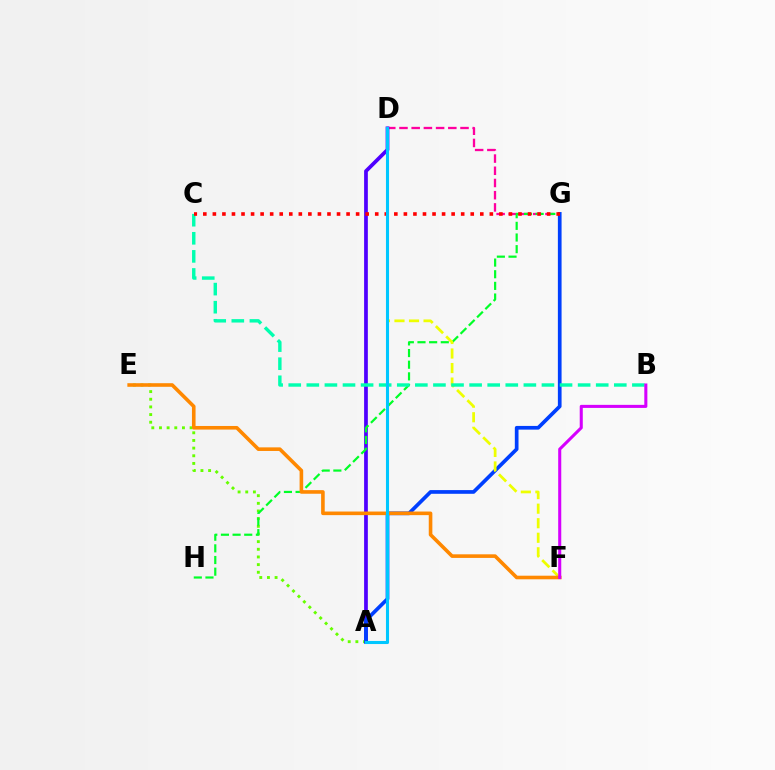{('D', 'G'): [{'color': '#ff00a0', 'line_style': 'dashed', 'thickness': 1.66}], ('A', 'D'): [{'color': '#4f00ff', 'line_style': 'solid', 'thickness': 2.69}, {'color': '#00c7ff', 'line_style': 'solid', 'thickness': 2.21}], ('A', 'E'): [{'color': '#66ff00', 'line_style': 'dotted', 'thickness': 2.08}], ('G', 'H'): [{'color': '#00ff27', 'line_style': 'dashed', 'thickness': 1.58}], ('A', 'G'): [{'color': '#003fff', 'line_style': 'solid', 'thickness': 2.66}], ('D', 'F'): [{'color': '#eeff00', 'line_style': 'dashed', 'thickness': 1.98}], ('E', 'F'): [{'color': '#ff8800', 'line_style': 'solid', 'thickness': 2.59}], ('B', 'C'): [{'color': '#00ffaf', 'line_style': 'dashed', 'thickness': 2.46}], ('C', 'G'): [{'color': '#ff0000', 'line_style': 'dotted', 'thickness': 2.59}], ('B', 'F'): [{'color': '#d600ff', 'line_style': 'solid', 'thickness': 2.2}]}